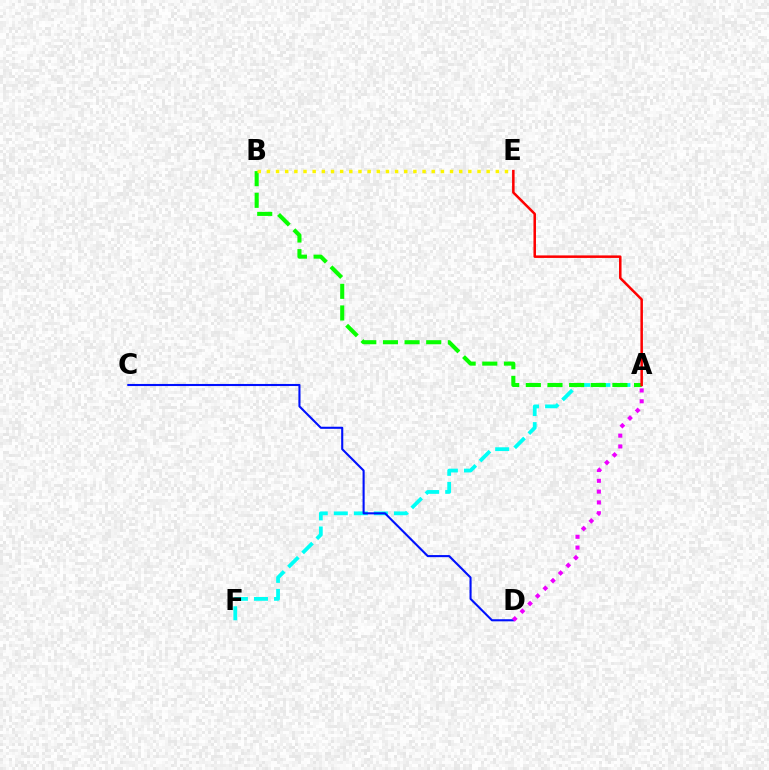{('A', 'F'): [{'color': '#00fff6', 'line_style': 'dashed', 'thickness': 2.72}], ('C', 'D'): [{'color': '#0010ff', 'line_style': 'solid', 'thickness': 1.51}], ('A', 'B'): [{'color': '#08ff00', 'line_style': 'dashed', 'thickness': 2.94}], ('A', 'D'): [{'color': '#ee00ff', 'line_style': 'dotted', 'thickness': 2.94}], ('B', 'E'): [{'color': '#fcf500', 'line_style': 'dotted', 'thickness': 2.49}], ('A', 'E'): [{'color': '#ff0000', 'line_style': 'solid', 'thickness': 1.81}]}